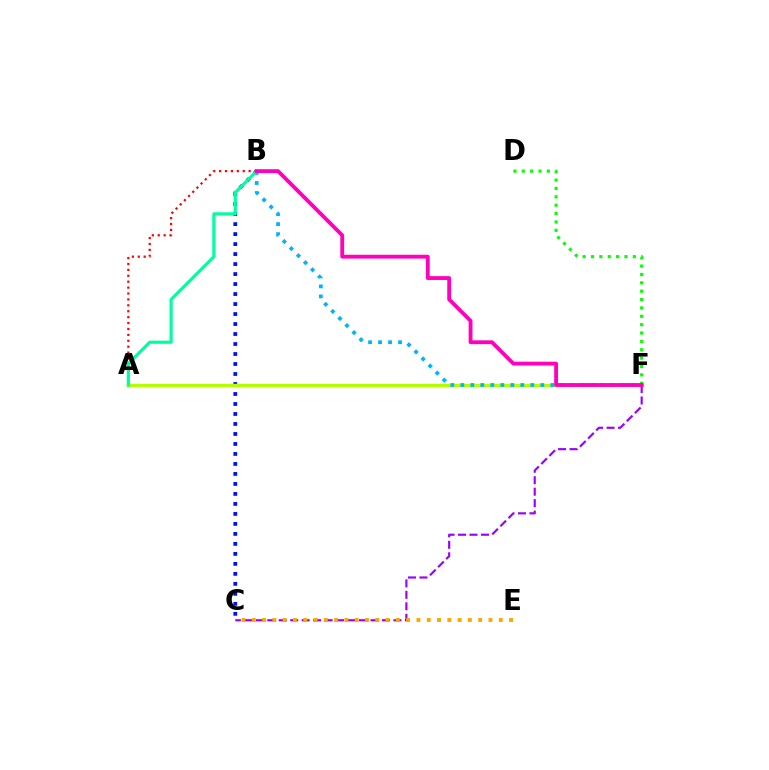{('A', 'B'): [{'color': '#ff0000', 'line_style': 'dotted', 'thickness': 1.61}, {'color': '#00ff9d', 'line_style': 'solid', 'thickness': 2.28}], ('B', 'C'): [{'color': '#0010ff', 'line_style': 'dotted', 'thickness': 2.72}], ('A', 'F'): [{'color': '#b3ff00', 'line_style': 'solid', 'thickness': 2.4}], ('B', 'F'): [{'color': '#00b5ff', 'line_style': 'dotted', 'thickness': 2.72}, {'color': '#ff00bd', 'line_style': 'solid', 'thickness': 2.76}], ('D', 'F'): [{'color': '#08ff00', 'line_style': 'dotted', 'thickness': 2.27}], ('C', 'F'): [{'color': '#9b00ff', 'line_style': 'dashed', 'thickness': 1.56}], ('C', 'E'): [{'color': '#ffa500', 'line_style': 'dotted', 'thickness': 2.8}]}